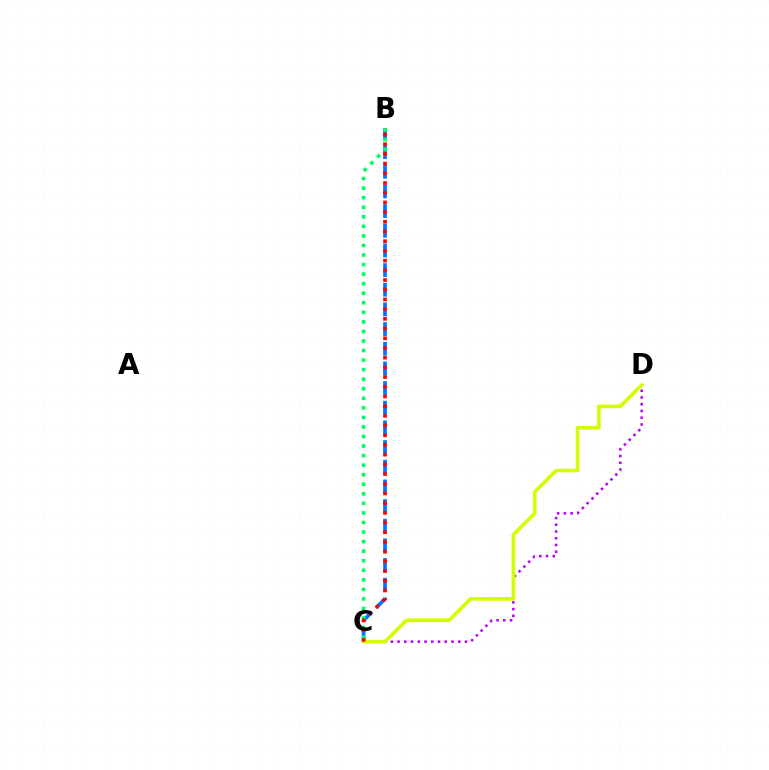{('B', 'C'): [{'color': '#0074ff', 'line_style': 'dashed', 'thickness': 2.67}, {'color': '#00ff5c', 'line_style': 'dotted', 'thickness': 2.6}, {'color': '#ff0000', 'line_style': 'dotted', 'thickness': 2.64}], ('C', 'D'): [{'color': '#b900ff', 'line_style': 'dotted', 'thickness': 1.83}, {'color': '#d1ff00', 'line_style': 'solid', 'thickness': 2.6}]}